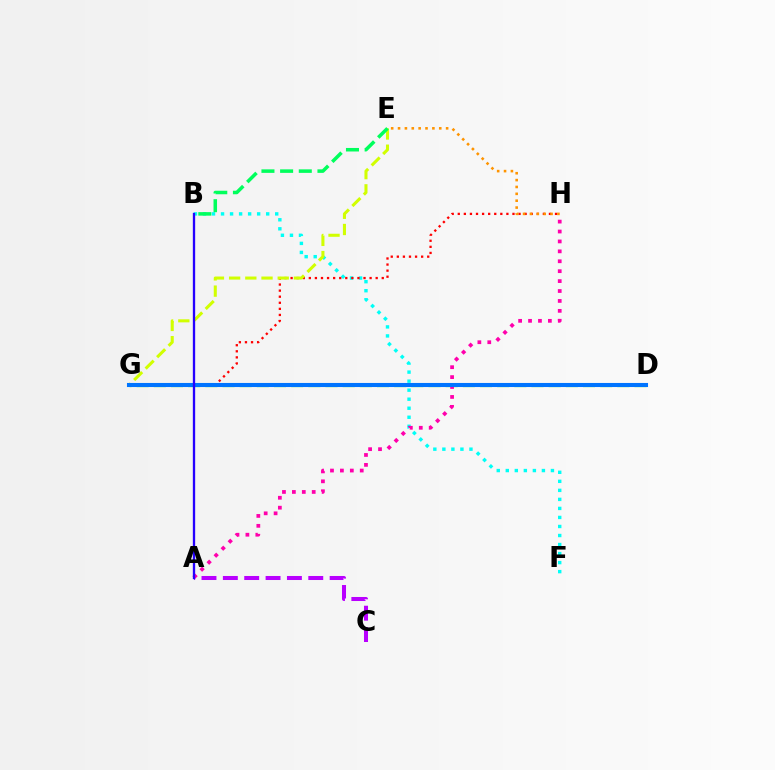{('B', 'F'): [{'color': '#00fff6', 'line_style': 'dotted', 'thickness': 2.45}], ('A', 'C'): [{'color': '#b900ff', 'line_style': 'dashed', 'thickness': 2.9}], ('G', 'H'): [{'color': '#ff0000', 'line_style': 'dotted', 'thickness': 1.65}], ('E', 'G'): [{'color': '#d1ff00', 'line_style': 'dashed', 'thickness': 2.2}], ('D', 'G'): [{'color': '#3dff00', 'line_style': 'dashed', 'thickness': 2.33}, {'color': '#0074ff', 'line_style': 'solid', 'thickness': 2.94}], ('A', 'H'): [{'color': '#ff00ac', 'line_style': 'dotted', 'thickness': 2.69}], ('E', 'H'): [{'color': '#ff9400', 'line_style': 'dotted', 'thickness': 1.87}], ('A', 'B'): [{'color': '#2500ff', 'line_style': 'solid', 'thickness': 1.67}], ('B', 'E'): [{'color': '#00ff5c', 'line_style': 'dashed', 'thickness': 2.54}]}